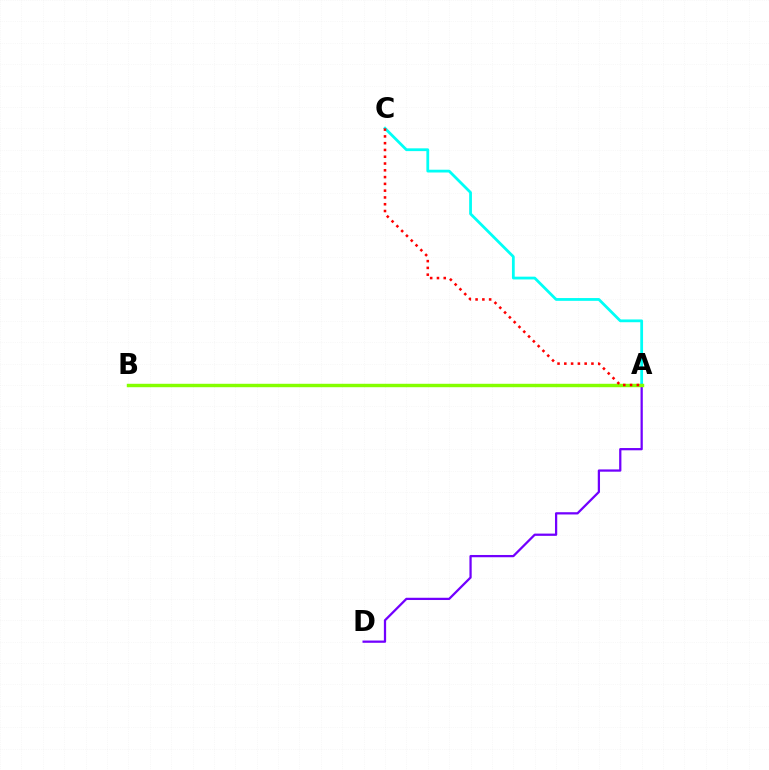{('A', 'C'): [{'color': '#00fff6', 'line_style': 'solid', 'thickness': 2.0}, {'color': '#ff0000', 'line_style': 'dotted', 'thickness': 1.84}], ('A', 'D'): [{'color': '#7200ff', 'line_style': 'solid', 'thickness': 1.62}], ('A', 'B'): [{'color': '#84ff00', 'line_style': 'solid', 'thickness': 2.47}]}